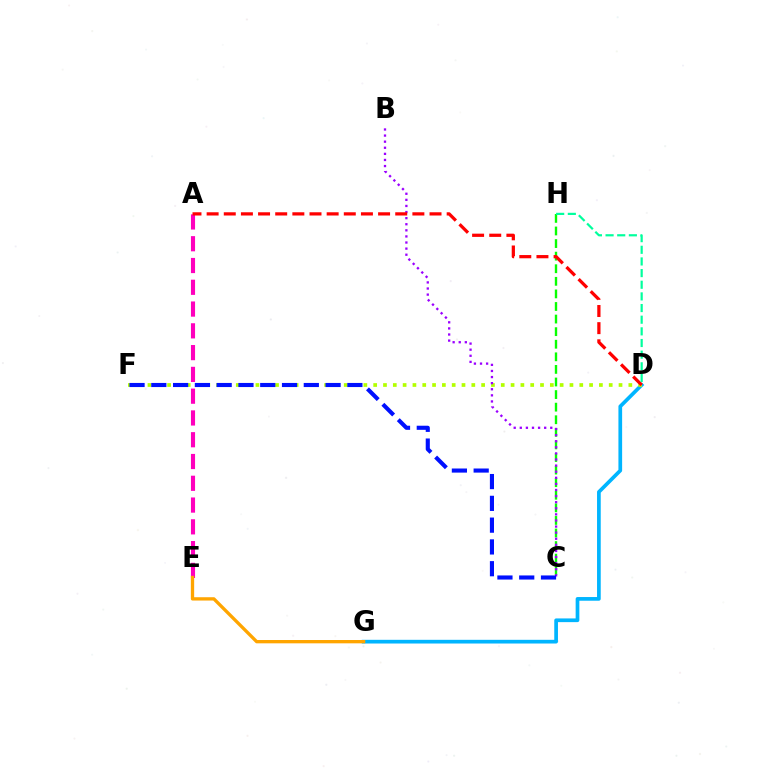{('C', 'H'): [{'color': '#08ff00', 'line_style': 'dashed', 'thickness': 1.71}], ('D', 'G'): [{'color': '#00b5ff', 'line_style': 'solid', 'thickness': 2.66}], ('A', 'E'): [{'color': '#ff00bd', 'line_style': 'dashed', 'thickness': 2.96}], ('D', 'F'): [{'color': '#b3ff00', 'line_style': 'dotted', 'thickness': 2.67}], ('B', 'C'): [{'color': '#9b00ff', 'line_style': 'dotted', 'thickness': 1.66}], ('A', 'D'): [{'color': '#ff0000', 'line_style': 'dashed', 'thickness': 2.33}], ('C', 'F'): [{'color': '#0010ff', 'line_style': 'dashed', 'thickness': 2.96}], ('D', 'H'): [{'color': '#00ff9d', 'line_style': 'dashed', 'thickness': 1.58}], ('E', 'G'): [{'color': '#ffa500', 'line_style': 'solid', 'thickness': 2.39}]}